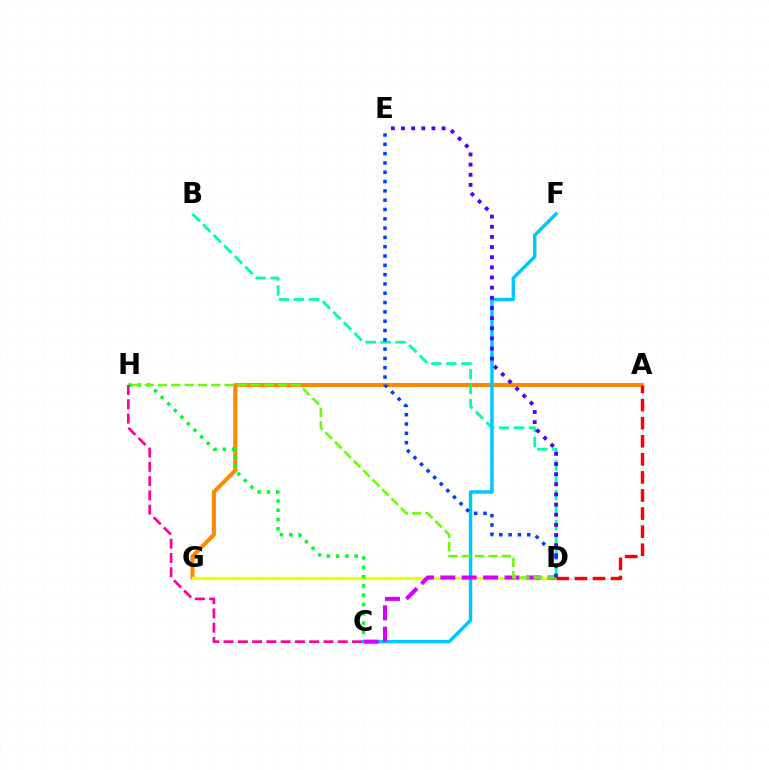{('A', 'G'): [{'color': '#ff8800', 'line_style': 'solid', 'thickness': 2.94}], ('D', 'G'): [{'color': '#eeff00', 'line_style': 'solid', 'thickness': 2.3}], ('C', 'H'): [{'color': '#00ff27', 'line_style': 'dotted', 'thickness': 2.53}, {'color': '#ff00a0', 'line_style': 'dashed', 'thickness': 1.94}], ('B', 'D'): [{'color': '#00ffaf', 'line_style': 'dashed', 'thickness': 2.03}], ('C', 'F'): [{'color': '#00c7ff', 'line_style': 'solid', 'thickness': 2.48}], ('A', 'D'): [{'color': '#ff0000', 'line_style': 'dashed', 'thickness': 2.46}], ('C', 'D'): [{'color': '#d600ff', 'line_style': 'dashed', 'thickness': 2.91}], ('D', 'E'): [{'color': '#4f00ff', 'line_style': 'dotted', 'thickness': 2.76}, {'color': '#003fff', 'line_style': 'dotted', 'thickness': 2.53}], ('D', 'H'): [{'color': '#66ff00', 'line_style': 'dashed', 'thickness': 1.81}]}